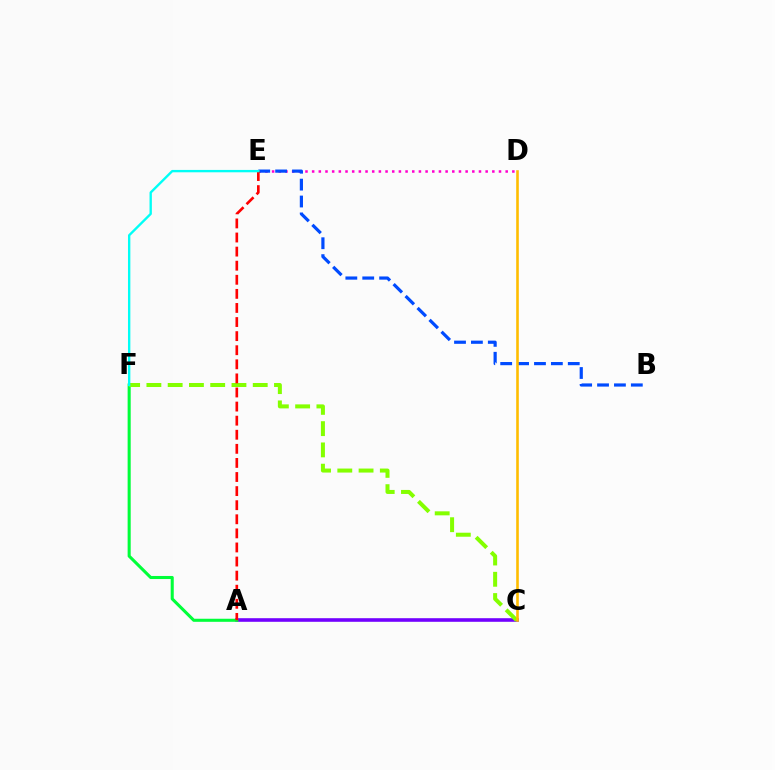{('D', 'E'): [{'color': '#ff00cf', 'line_style': 'dotted', 'thickness': 1.81}], ('A', 'C'): [{'color': '#7200ff', 'line_style': 'solid', 'thickness': 2.59}], ('A', 'F'): [{'color': '#00ff39', 'line_style': 'solid', 'thickness': 2.21}], ('C', 'F'): [{'color': '#84ff00', 'line_style': 'dashed', 'thickness': 2.89}], ('B', 'E'): [{'color': '#004bff', 'line_style': 'dashed', 'thickness': 2.29}], ('A', 'E'): [{'color': '#ff0000', 'line_style': 'dashed', 'thickness': 1.91}], ('C', 'D'): [{'color': '#ffbd00', 'line_style': 'solid', 'thickness': 1.88}], ('E', 'F'): [{'color': '#00fff6', 'line_style': 'solid', 'thickness': 1.7}]}